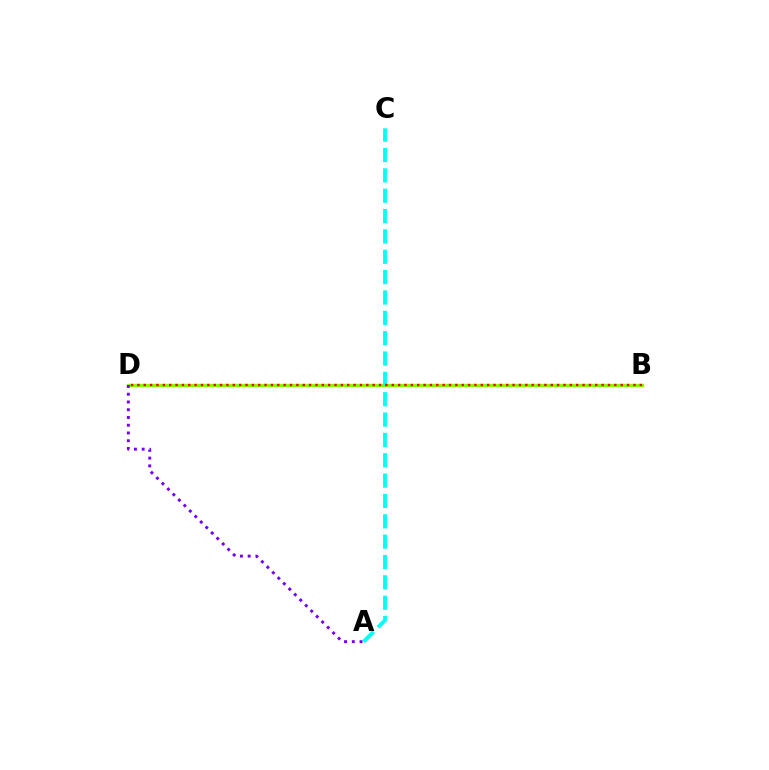{('B', 'D'): [{'color': '#84ff00', 'line_style': 'solid', 'thickness': 2.38}, {'color': '#ff0000', 'line_style': 'dotted', 'thickness': 1.73}], ('A', 'D'): [{'color': '#7200ff', 'line_style': 'dotted', 'thickness': 2.11}], ('A', 'C'): [{'color': '#00fff6', 'line_style': 'dashed', 'thickness': 2.76}]}